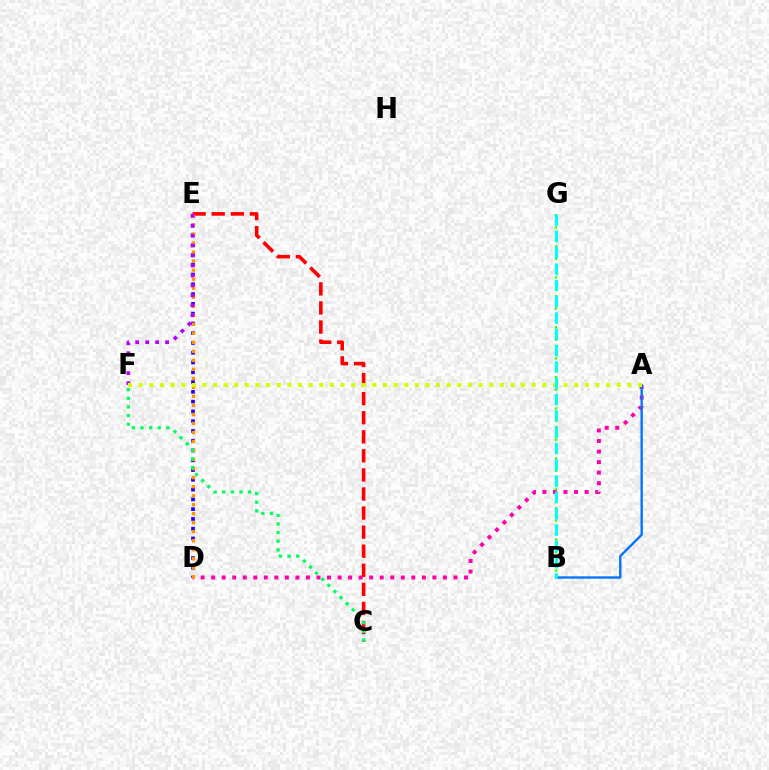{('D', 'E'): [{'color': '#2500ff', 'line_style': 'dotted', 'thickness': 2.66}, {'color': '#ff9400', 'line_style': 'dotted', 'thickness': 2.45}], ('A', 'D'): [{'color': '#ff00ac', 'line_style': 'dotted', 'thickness': 2.86}], ('B', 'G'): [{'color': '#3dff00', 'line_style': 'dotted', 'thickness': 1.69}, {'color': '#00fff6', 'line_style': 'dashed', 'thickness': 2.22}], ('C', 'E'): [{'color': '#ff0000', 'line_style': 'dashed', 'thickness': 2.59}], ('A', 'B'): [{'color': '#0074ff', 'line_style': 'solid', 'thickness': 1.7}], ('E', 'F'): [{'color': '#b900ff', 'line_style': 'dotted', 'thickness': 2.71}], ('A', 'F'): [{'color': '#d1ff00', 'line_style': 'dotted', 'thickness': 2.89}], ('C', 'F'): [{'color': '#00ff5c', 'line_style': 'dotted', 'thickness': 2.35}]}